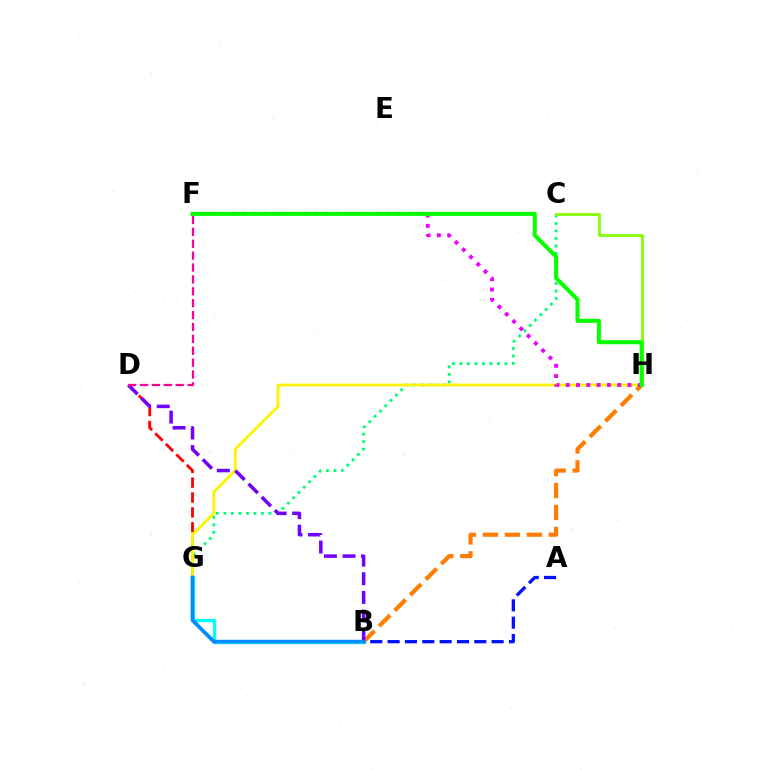{('B', 'G'): [{'color': '#00fff6', 'line_style': 'solid', 'thickness': 2.43}, {'color': '#008cff', 'line_style': 'solid', 'thickness': 2.69}], ('D', 'G'): [{'color': '#ff0000', 'line_style': 'dashed', 'thickness': 2.02}], ('C', 'G'): [{'color': '#00ff74', 'line_style': 'dotted', 'thickness': 2.04}], ('C', 'H'): [{'color': '#84ff00', 'line_style': 'solid', 'thickness': 1.98}], ('G', 'H'): [{'color': '#fcf500', 'line_style': 'solid', 'thickness': 2.05}], ('A', 'B'): [{'color': '#0010ff', 'line_style': 'dashed', 'thickness': 2.36}], ('B', 'H'): [{'color': '#ff7c00', 'line_style': 'dashed', 'thickness': 2.99}], ('B', 'D'): [{'color': '#7200ff', 'line_style': 'dashed', 'thickness': 2.53}], ('F', 'H'): [{'color': '#ee00ff', 'line_style': 'dotted', 'thickness': 2.79}, {'color': '#08ff00', 'line_style': 'solid', 'thickness': 2.92}], ('D', 'F'): [{'color': '#ff0094', 'line_style': 'dashed', 'thickness': 1.62}]}